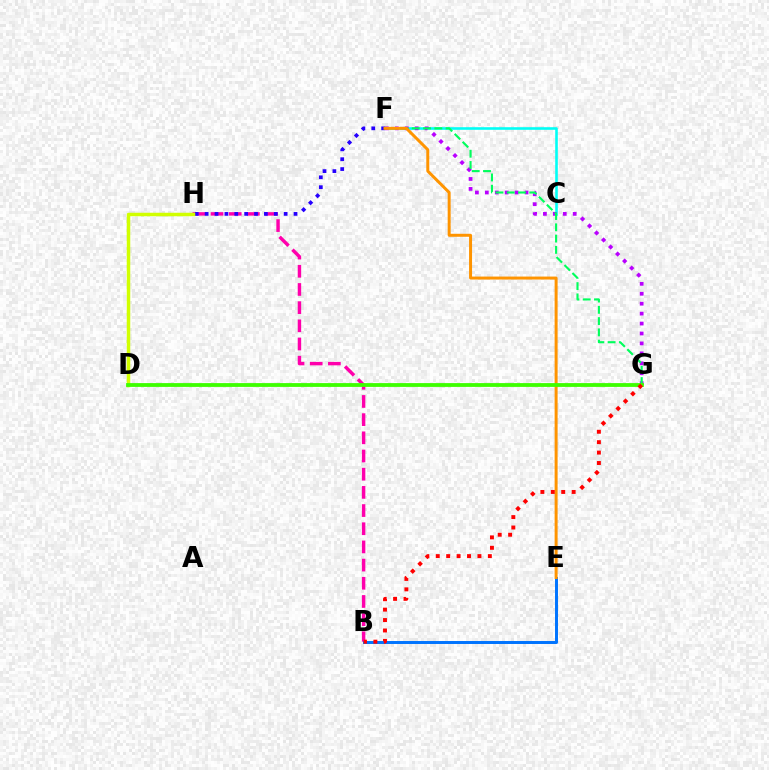{('C', 'F'): [{'color': '#00fff6', 'line_style': 'solid', 'thickness': 1.87}], ('B', 'H'): [{'color': '#ff00ac', 'line_style': 'dashed', 'thickness': 2.47}], ('F', 'G'): [{'color': '#b900ff', 'line_style': 'dotted', 'thickness': 2.7}, {'color': '#00ff5c', 'line_style': 'dashed', 'thickness': 1.53}], ('F', 'H'): [{'color': '#2500ff', 'line_style': 'dotted', 'thickness': 2.68}], ('B', 'E'): [{'color': '#0074ff', 'line_style': 'solid', 'thickness': 2.13}], ('D', 'H'): [{'color': '#d1ff00', 'line_style': 'solid', 'thickness': 2.52}], ('E', 'F'): [{'color': '#ff9400', 'line_style': 'solid', 'thickness': 2.15}], ('D', 'G'): [{'color': '#3dff00', 'line_style': 'solid', 'thickness': 2.73}], ('B', 'G'): [{'color': '#ff0000', 'line_style': 'dotted', 'thickness': 2.83}]}